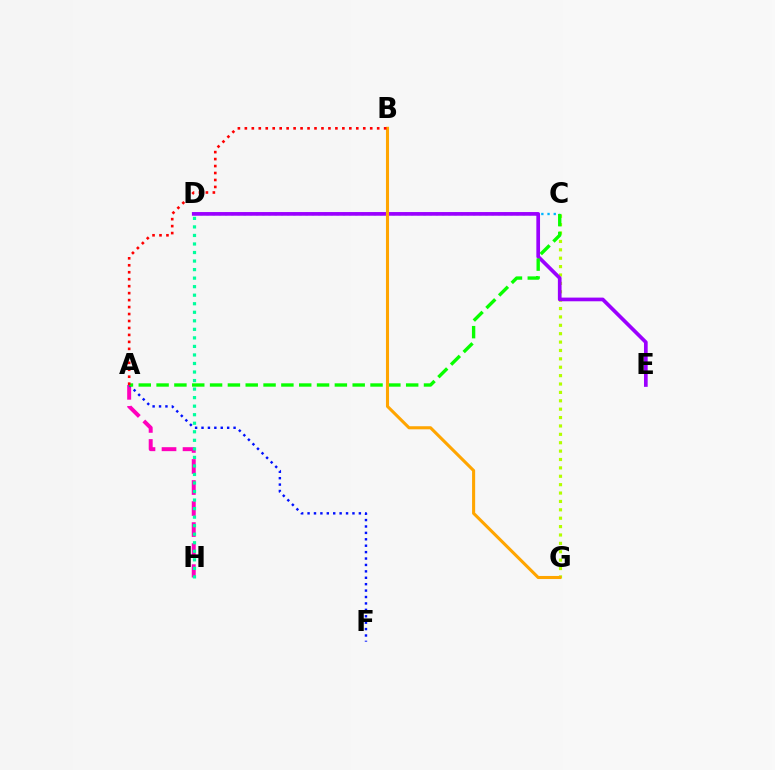{('C', 'G'): [{'color': '#b3ff00', 'line_style': 'dotted', 'thickness': 2.28}], ('C', 'D'): [{'color': '#00b5ff', 'line_style': 'dotted', 'thickness': 1.68}], ('A', 'H'): [{'color': '#ff00bd', 'line_style': 'dashed', 'thickness': 2.86}], ('A', 'F'): [{'color': '#0010ff', 'line_style': 'dotted', 'thickness': 1.74}], ('D', 'E'): [{'color': '#9b00ff', 'line_style': 'solid', 'thickness': 2.65}], ('A', 'C'): [{'color': '#08ff00', 'line_style': 'dashed', 'thickness': 2.42}], ('B', 'G'): [{'color': '#ffa500', 'line_style': 'solid', 'thickness': 2.22}], ('A', 'B'): [{'color': '#ff0000', 'line_style': 'dotted', 'thickness': 1.89}], ('D', 'H'): [{'color': '#00ff9d', 'line_style': 'dotted', 'thickness': 2.32}]}